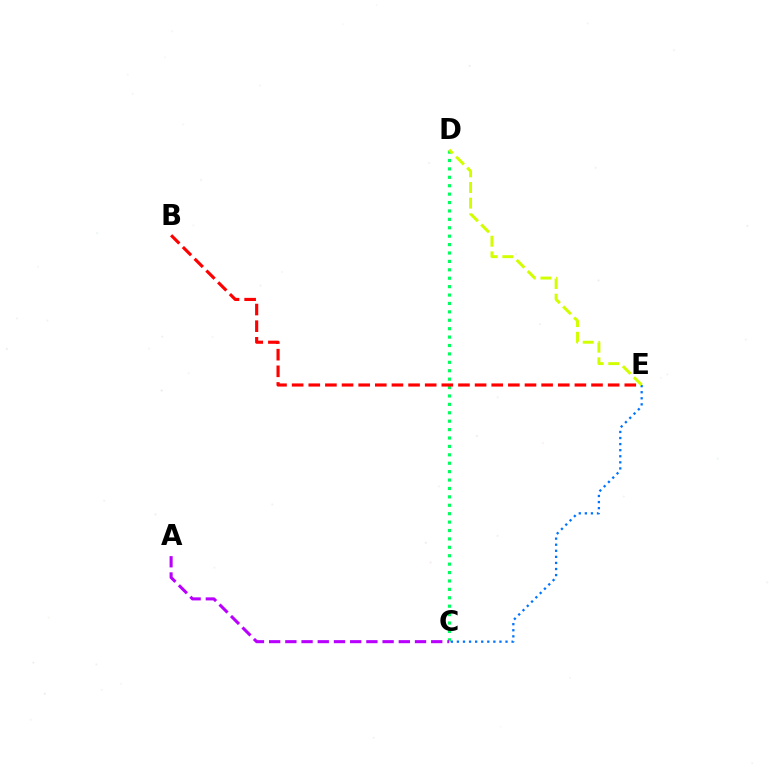{('C', 'D'): [{'color': '#00ff5c', 'line_style': 'dotted', 'thickness': 2.28}], ('C', 'E'): [{'color': '#0074ff', 'line_style': 'dotted', 'thickness': 1.65}], ('B', 'E'): [{'color': '#ff0000', 'line_style': 'dashed', 'thickness': 2.26}], ('A', 'C'): [{'color': '#b900ff', 'line_style': 'dashed', 'thickness': 2.2}], ('D', 'E'): [{'color': '#d1ff00', 'line_style': 'dashed', 'thickness': 2.13}]}